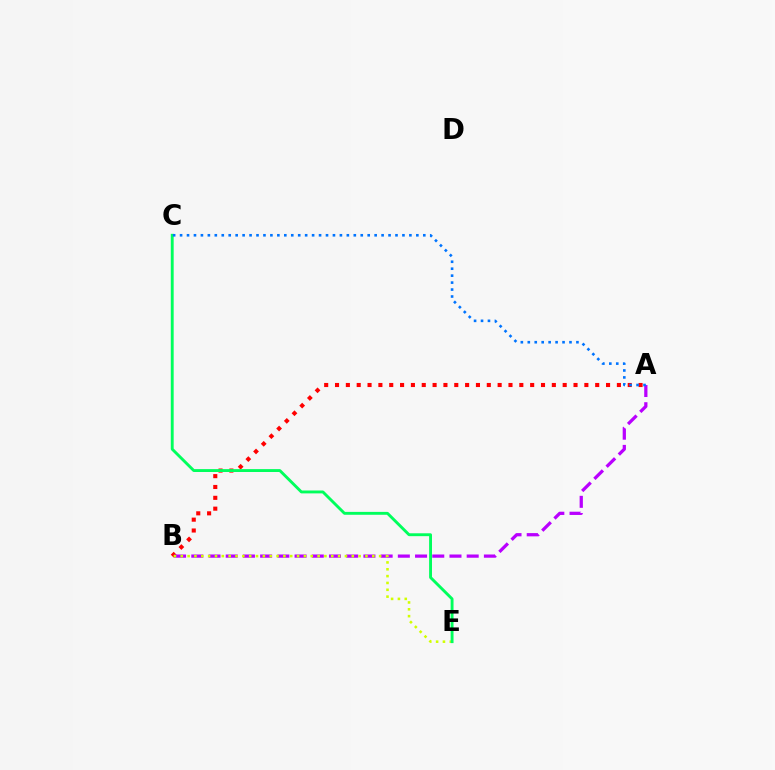{('A', 'B'): [{'color': '#ff0000', 'line_style': 'dotted', 'thickness': 2.95}, {'color': '#b900ff', 'line_style': 'dashed', 'thickness': 2.34}], ('B', 'E'): [{'color': '#d1ff00', 'line_style': 'dotted', 'thickness': 1.86}], ('C', 'E'): [{'color': '#00ff5c', 'line_style': 'solid', 'thickness': 2.08}], ('A', 'C'): [{'color': '#0074ff', 'line_style': 'dotted', 'thickness': 1.89}]}